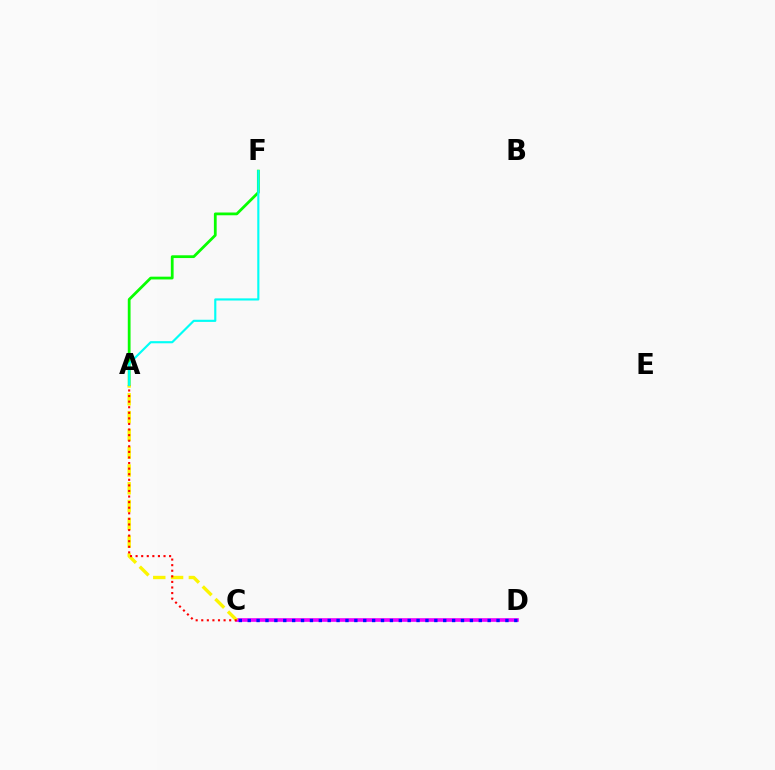{('A', 'F'): [{'color': '#08ff00', 'line_style': 'solid', 'thickness': 2.0}, {'color': '#00fff6', 'line_style': 'solid', 'thickness': 1.55}], ('C', 'D'): [{'color': '#ee00ff', 'line_style': 'solid', 'thickness': 2.63}, {'color': '#0010ff', 'line_style': 'dotted', 'thickness': 2.41}], ('A', 'C'): [{'color': '#fcf500', 'line_style': 'dashed', 'thickness': 2.42}, {'color': '#ff0000', 'line_style': 'dotted', 'thickness': 1.52}]}